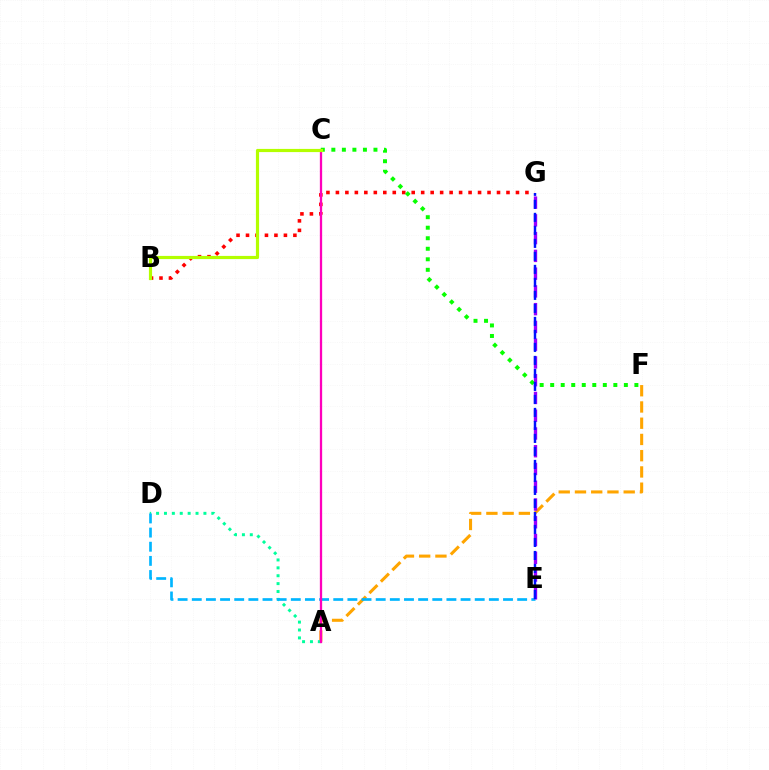{('A', 'F'): [{'color': '#ffa500', 'line_style': 'dashed', 'thickness': 2.21}], ('A', 'D'): [{'color': '#00ff9d', 'line_style': 'dotted', 'thickness': 2.14}], ('B', 'G'): [{'color': '#ff0000', 'line_style': 'dotted', 'thickness': 2.57}], ('D', 'E'): [{'color': '#00b5ff', 'line_style': 'dashed', 'thickness': 1.92}], ('E', 'G'): [{'color': '#9b00ff', 'line_style': 'dashed', 'thickness': 2.41}, {'color': '#0010ff', 'line_style': 'dashed', 'thickness': 1.77}], ('A', 'C'): [{'color': '#ff00bd', 'line_style': 'solid', 'thickness': 1.65}], ('C', 'F'): [{'color': '#08ff00', 'line_style': 'dotted', 'thickness': 2.86}], ('B', 'C'): [{'color': '#b3ff00', 'line_style': 'solid', 'thickness': 2.29}]}